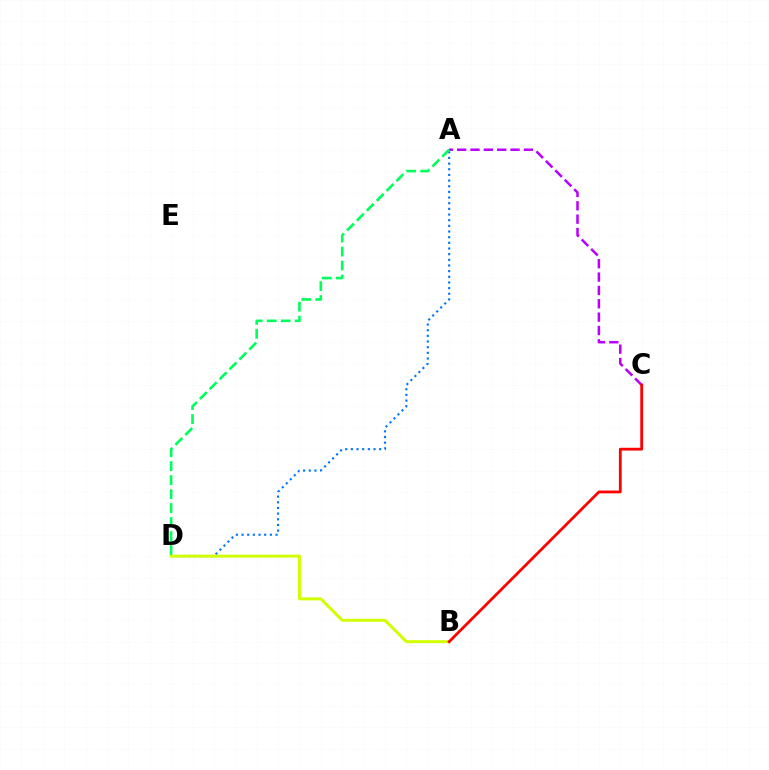{('A', 'D'): [{'color': '#0074ff', 'line_style': 'dotted', 'thickness': 1.54}, {'color': '#00ff5c', 'line_style': 'dashed', 'thickness': 1.9}], ('A', 'C'): [{'color': '#b900ff', 'line_style': 'dashed', 'thickness': 1.81}], ('B', 'D'): [{'color': '#d1ff00', 'line_style': 'solid', 'thickness': 2.15}], ('B', 'C'): [{'color': '#ff0000', 'line_style': 'solid', 'thickness': 2.01}]}